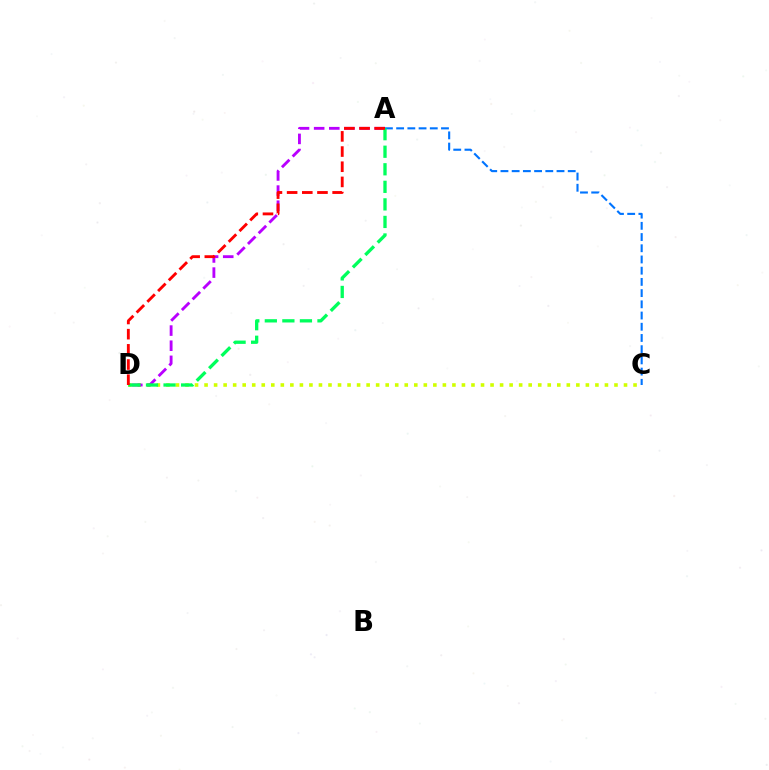{('C', 'D'): [{'color': '#d1ff00', 'line_style': 'dotted', 'thickness': 2.59}], ('A', 'C'): [{'color': '#0074ff', 'line_style': 'dashed', 'thickness': 1.52}], ('A', 'D'): [{'color': '#b900ff', 'line_style': 'dashed', 'thickness': 2.06}, {'color': '#00ff5c', 'line_style': 'dashed', 'thickness': 2.38}, {'color': '#ff0000', 'line_style': 'dashed', 'thickness': 2.06}]}